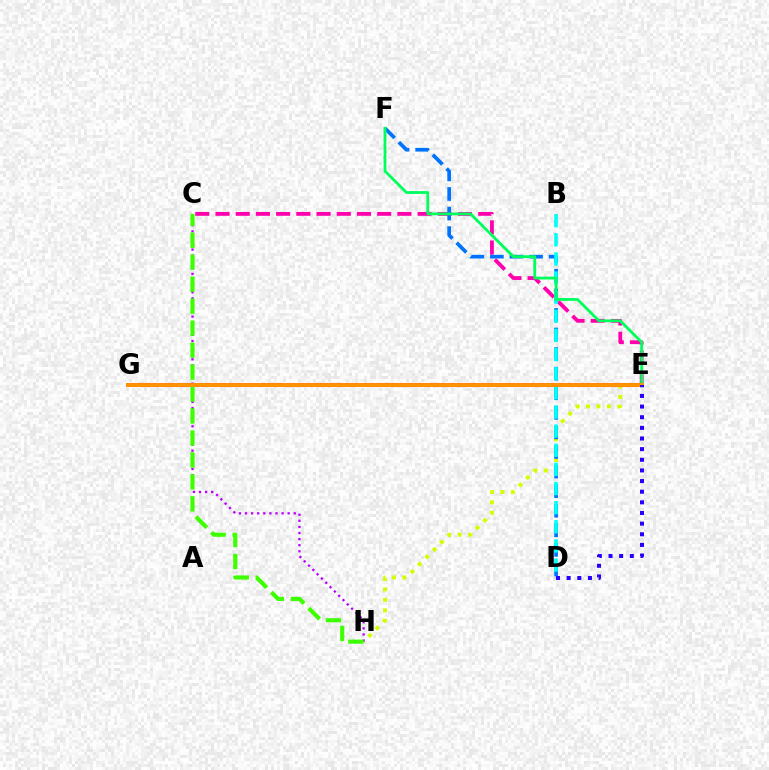{('C', 'E'): [{'color': '#ff00ac', 'line_style': 'dashed', 'thickness': 2.75}], ('E', 'H'): [{'color': '#d1ff00', 'line_style': 'dotted', 'thickness': 2.84}], ('D', 'F'): [{'color': '#0074ff', 'line_style': 'dashed', 'thickness': 2.66}], ('B', 'D'): [{'color': '#00fff6', 'line_style': 'dashed', 'thickness': 2.6}], ('C', 'H'): [{'color': '#b900ff', 'line_style': 'dotted', 'thickness': 1.66}, {'color': '#3dff00', 'line_style': 'dashed', 'thickness': 2.98}], ('E', 'G'): [{'color': '#ff0000', 'line_style': 'solid', 'thickness': 2.63}, {'color': '#ff9400', 'line_style': 'solid', 'thickness': 2.76}], ('E', 'F'): [{'color': '#00ff5c', 'line_style': 'solid', 'thickness': 2.03}], ('D', 'E'): [{'color': '#2500ff', 'line_style': 'dotted', 'thickness': 2.89}]}